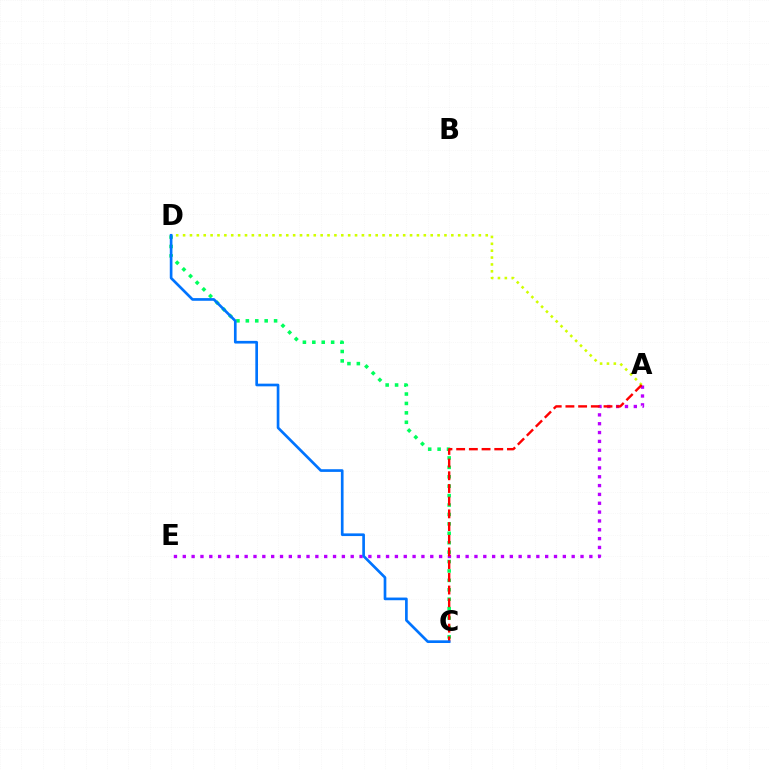{('C', 'D'): [{'color': '#00ff5c', 'line_style': 'dotted', 'thickness': 2.56}, {'color': '#0074ff', 'line_style': 'solid', 'thickness': 1.93}], ('A', 'D'): [{'color': '#d1ff00', 'line_style': 'dotted', 'thickness': 1.87}], ('A', 'E'): [{'color': '#b900ff', 'line_style': 'dotted', 'thickness': 2.4}], ('A', 'C'): [{'color': '#ff0000', 'line_style': 'dashed', 'thickness': 1.72}]}